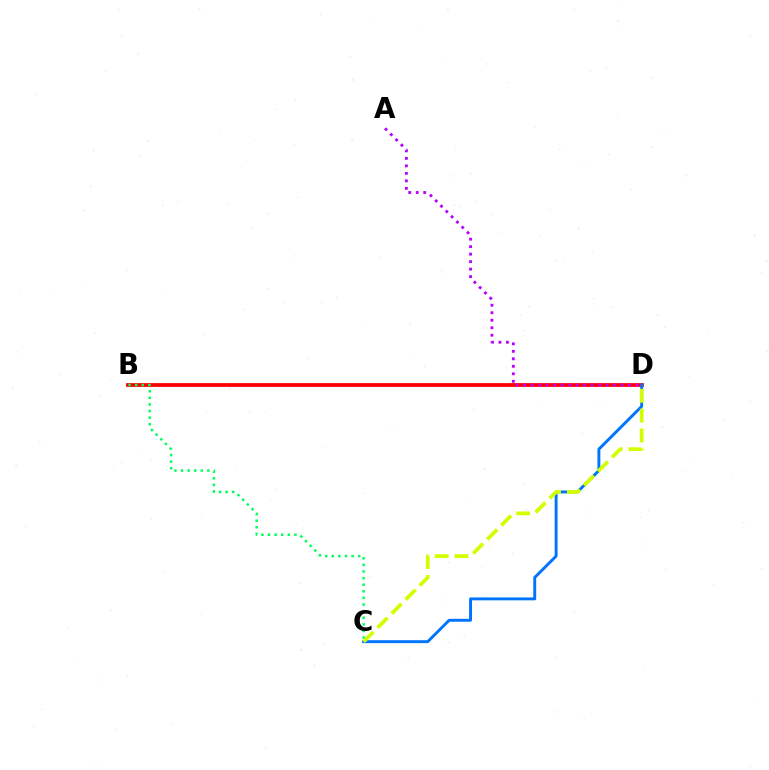{('B', 'D'): [{'color': '#ff0000', 'line_style': 'solid', 'thickness': 2.71}], ('B', 'C'): [{'color': '#00ff5c', 'line_style': 'dotted', 'thickness': 1.79}], ('C', 'D'): [{'color': '#0074ff', 'line_style': 'solid', 'thickness': 2.1}, {'color': '#d1ff00', 'line_style': 'dashed', 'thickness': 2.7}], ('A', 'D'): [{'color': '#b900ff', 'line_style': 'dotted', 'thickness': 2.04}]}